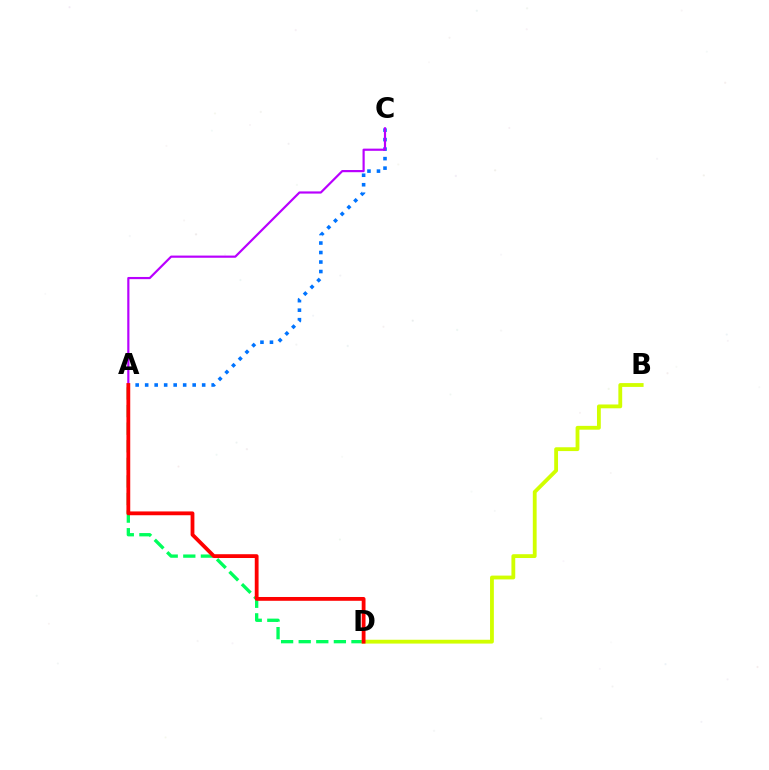{('A', 'D'): [{'color': '#00ff5c', 'line_style': 'dashed', 'thickness': 2.39}, {'color': '#ff0000', 'line_style': 'solid', 'thickness': 2.74}], ('A', 'C'): [{'color': '#0074ff', 'line_style': 'dotted', 'thickness': 2.58}, {'color': '#b900ff', 'line_style': 'solid', 'thickness': 1.57}], ('B', 'D'): [{'color': '#d1ff00', 'line_style': 'solid', 'thickness': 2.75}]}